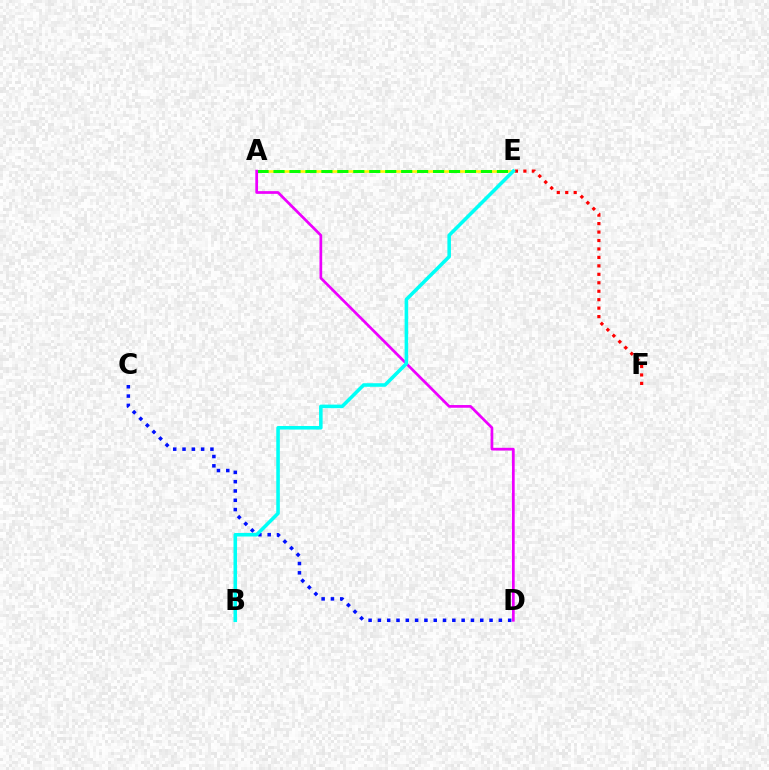{('C', 'D'): [{'color': '#0010ff', 'line_style': 'dotted', 'thickness': 2.53}], ('E', 'F'): [{'color': '#ff0000', 'line_style': 'dotted', 'thickness': 2.3}], ('A', 'E'): [{'color': '#fcf500', 'line_style': 'solid', 'thickness': 1.9}, {'color': '#08ff00', 'line_style': 'dashed', 'thickness': 2.17}], ('A', 'D'): [{'color': '#ee00ff', 'line_style': 'solid', 'thickness': 1.96}], ('B', 'E'): [{'color': '#00fff6', 'line_style': 'solid', 'thickness': 2.56}]}